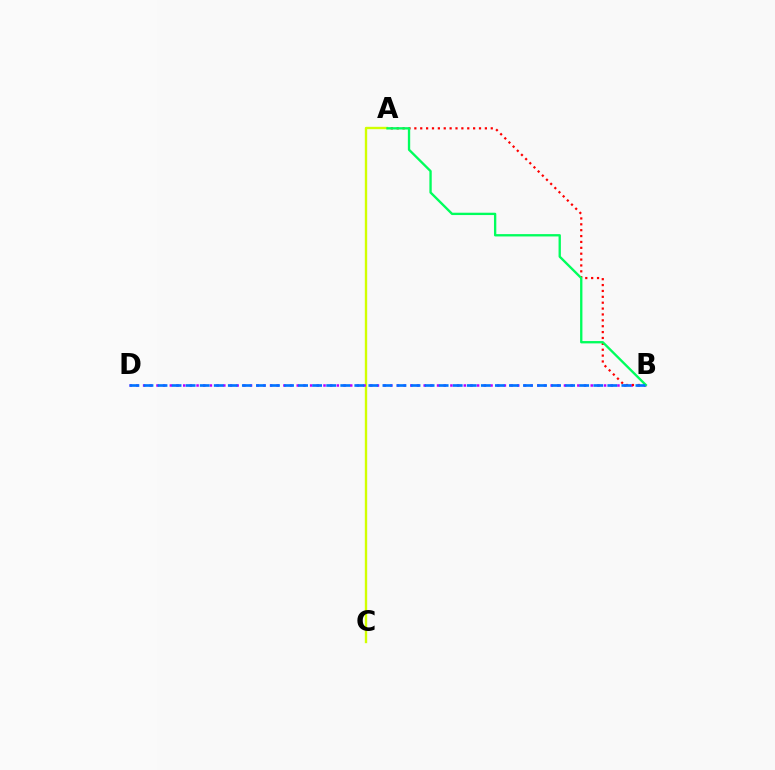{('A', 'C'): [{'color': '#d1ff00', 'line_style': 'solid', 'thickness': 1.71}], ('B', 'D'): [{'color': '#b900ff', 'line_style': 'dotted', 'thickness': 1.82}, {'color': '#0074ff', 'line_style': 'dashed', 'thickness': 1.91}], ('A', 'B'): [{'color': '#ff0000', 'line_style': 'dotted', 'thickness': 1.6}, {'color': '#00ff5c', 'line_style': 'solid', 'thickness': 1.68}]}